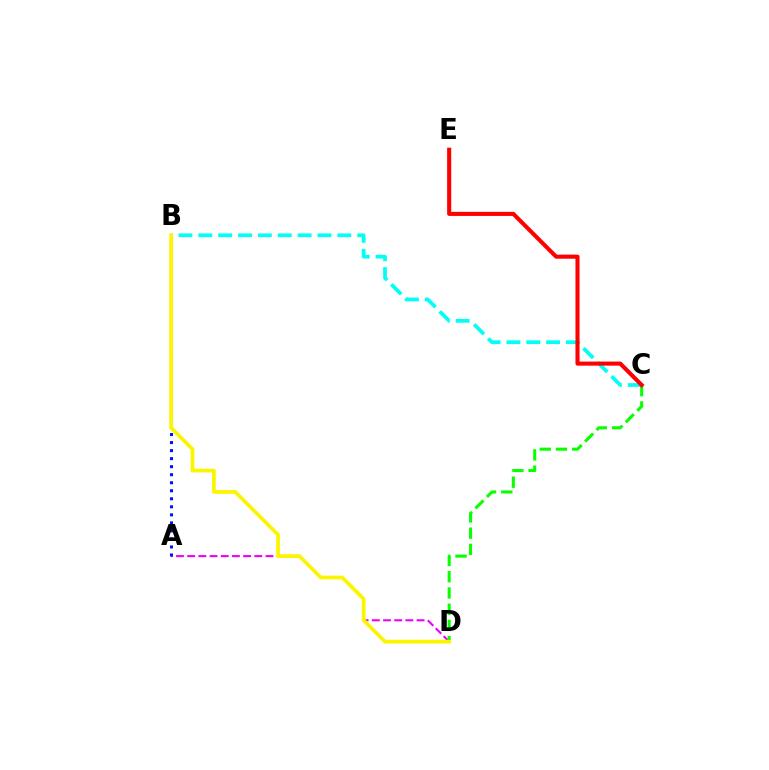{('A', 'D'): [{'color': '#ee00ff', 'line_style': 'dashed', 'thickness': 1.52}], ('A', 'B'): [{'color': '#0010ff', 'line_style': 'dotted', 'thickness': 2.18}], ('B', 'C'): [{'color': '#00fff6', 'line_style': 'dashed', 'thickness': 2.7}], ('C', 'D'): [{'color': '#08ff00', 'line_style': 'dashed', 'thickness': 2.21}], ('B', 'D'): [{'color': '#fcf500', 'line_style': 'solid', 'thickness': 2.72}], ('C', 'E'): [{'color': '#ff0000', 'line_style': 'solid', 'thickness': 2.94}]}